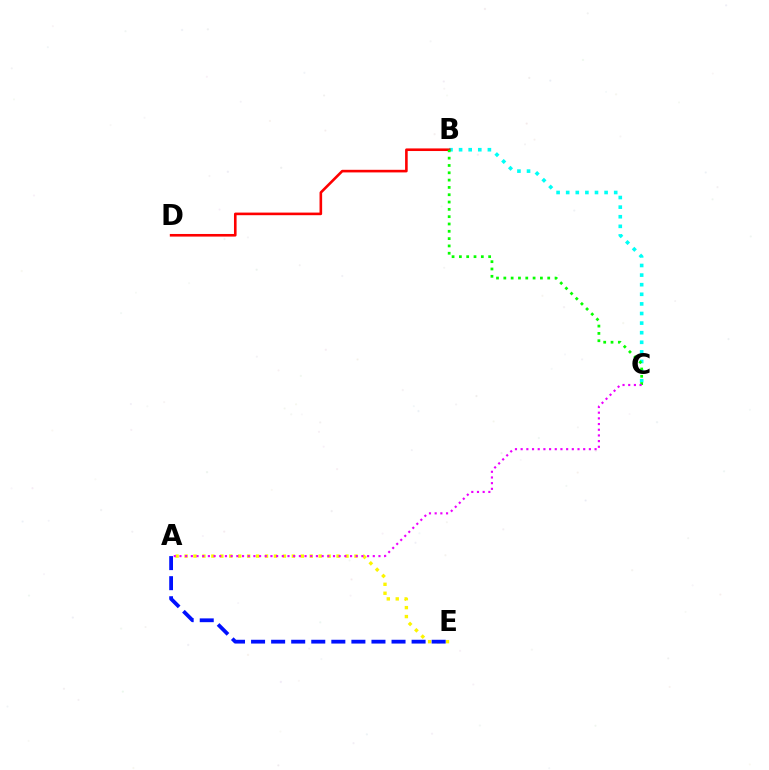{('B', 'C'): [{'color': '#00fff6', 'line_style': 'dotted', 'thickness': 2.61}, {'color': '#08ff00', 'line_style': 'dotted', 'thickness': 1.99}], ('A', 'E'): [{'color': '#fcf500', 'line_style': 'dotted', 'thickness': 2.43}, {'color': '#0010ff', 'line_style': 'dashed', 'thickness': 2.73}], ('B', 'D'): [{'color': '#ff0000', 'line_style': 'solid', 'thickness': 1.88}], ('A', 'C'): [{'color': '#ee00ff', 'line_style': 'dotted', 'thickness': 1.54}]}